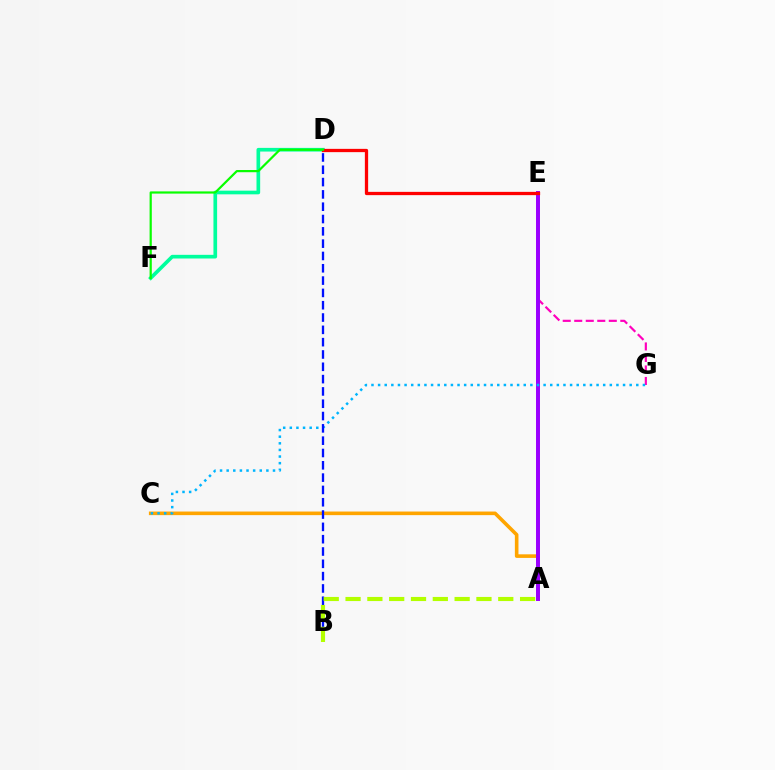{('A', 'C'): [{'color': '#ffa500', 'line_style': 'solid', 'thickness': 2.59}], ('E', 'G'): [{'color': '#ff00bd', 'line_style': 'dashed', 'thickness': 1.56}], ('D', 'F'): [{'color': '#00ff9d', 'line_style': 'solid', 'thickness': 2.64}, {'color': '#08ff00', 'line_style': 'solid', 'thickness': 1.59}], ('A', 'E'): [{'color': '#9b00ff', 'line_style': 'solid', 'thickness': 2.86}], ('D', 'E'): [{'color': '#ff0000', 'line_style': 'solid', 'thickness': 2.36}], ('C', 'G'): [{'color': '#00b5ff', 'line_style': 'dotted', 'thickness': 1.8}], ('B', 'D'): [{'color': '#0010ff', 'line_style': 'dashed', 'thickness': 1.67}], ('A', 'B'): [{'color': '#b3ff00', 'line_style': 'dashed', 'thickness': 2.96}]}